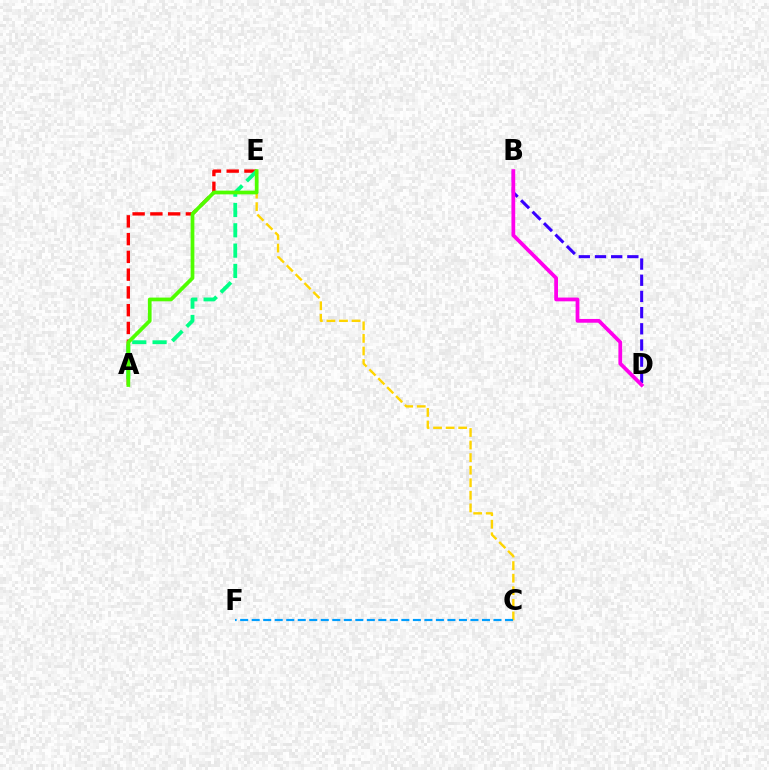{('A', 'E'): [{'color': '#ff0000', 'line_style': 'dashed', 'thickness': 2.41}, {'color': '#00ff86', 'line_style': 'dashed', 'thickness': 2.76}, {'color': '#4fff00', 'line_style': 'solid', 'thickness': 2.68}], ('B', 'D'): [{'color': '#3700ff', 'line_style': 'dashed', 'thickness': 2.2}, {'color': '#ff00ed', 'line_style': 'solid', 'thickness': 2.71}], ('C', 'E'): [{'color': '#ffd500', 'line_style': 'dashed', 'thickness': 1.71}], ('C', 'F'): [{'color': '#009eff', 'line_style': 'dashed', 'thickness': 1.56}]}